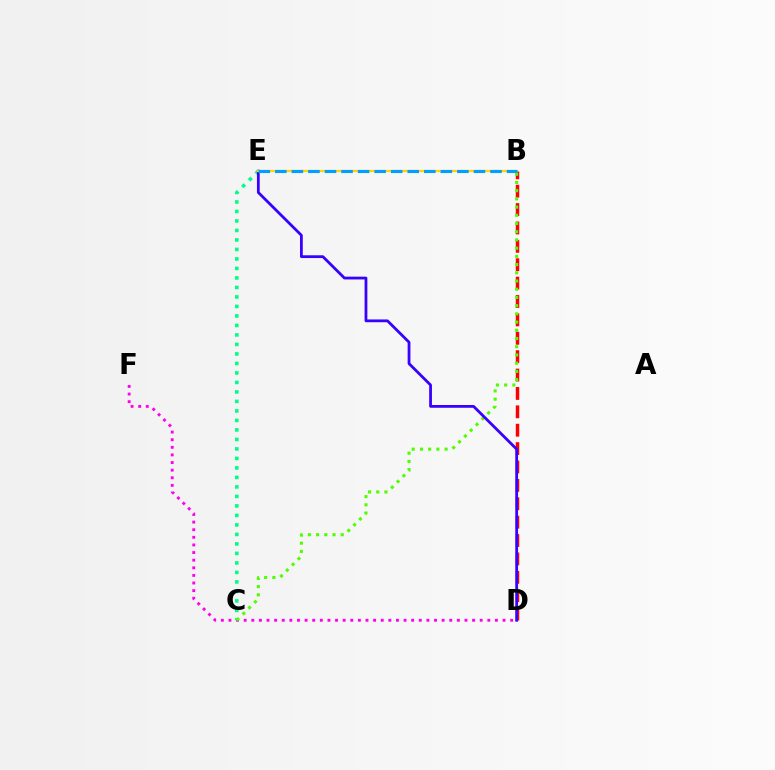{('B', 'D'): [{'color': '#ff0000', 'line_style': 'dashed', 'thickness': 2.5}], ('D', 'F'): [{'color': '#ff00ed', 'line_style': 'dotted', 'thickness': 2.07}], ('C', 'E'): [{'color': '#00ff86', 'line_style': 'dotted', 'thickness': 2.58}], ('B', 'C'): [{'color': '#4fff00', 'line_style': 'dotted', 'thickness': 2.23}], ('D', 'E'): [{'color': '#3700ff', 'line_style': 'solid', 'thickness': 2.0}], ('B', 'E'): [{'color': '#ffd500', 'line_style': 'solid', 'thickness': 1.6}, {'color': '#009eff', 'line_style': 'dashed', 'thickness': 2.25}]}